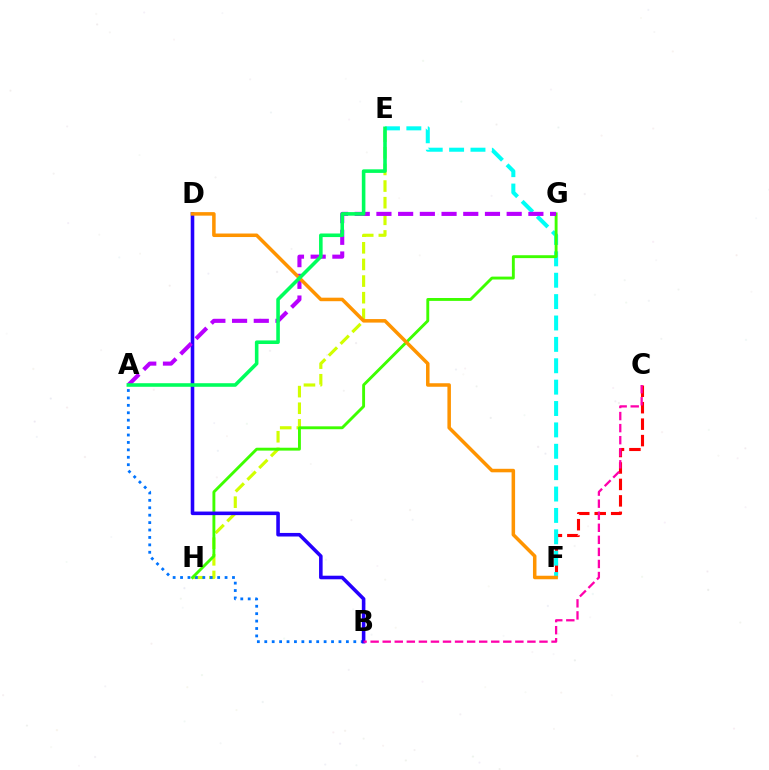{('E', 'H'): [{'color': '#d1ff00', 'line_style': 'dashed', 'thickness': 2.26}], ('C', 'F'): [{'color': '#ff0000', 'line_style': 'dashed', 'thickness': 2.24}], ('A', 'B'): [{'color': '#0074ff', 'line_style': 'dotted', 'thickness': 2.02}], ('E', 'F'): [{'color': '#00fff6', 'line_style': 'dashed', 'thickness': 2.9}], ('G', 'H'): [{'color': '#3dff00', 'line_style': 'solid', 'thickness': 2.08}], ('B', 'D'): [{'color': '#2500ff', 'line_style': 'solid', 'thickness': 2.57}], ('A', 'G'): [{'color': '#b900ff', 'line_style': 'dashed', 'thickness': 2.95}], ('B', 'C'): [{'color': '#ff00ac', 'line_style': 'dashed', 'thickness': 1.64}], ('D', 'F'): [{'color': '#ff9400', 'line_style': 'solid', 'thickness': 2.53}], ('A', 'E'): [{'color': '#00ff5c', 'line_style': 'solid', 'thickness': 2.58}]}